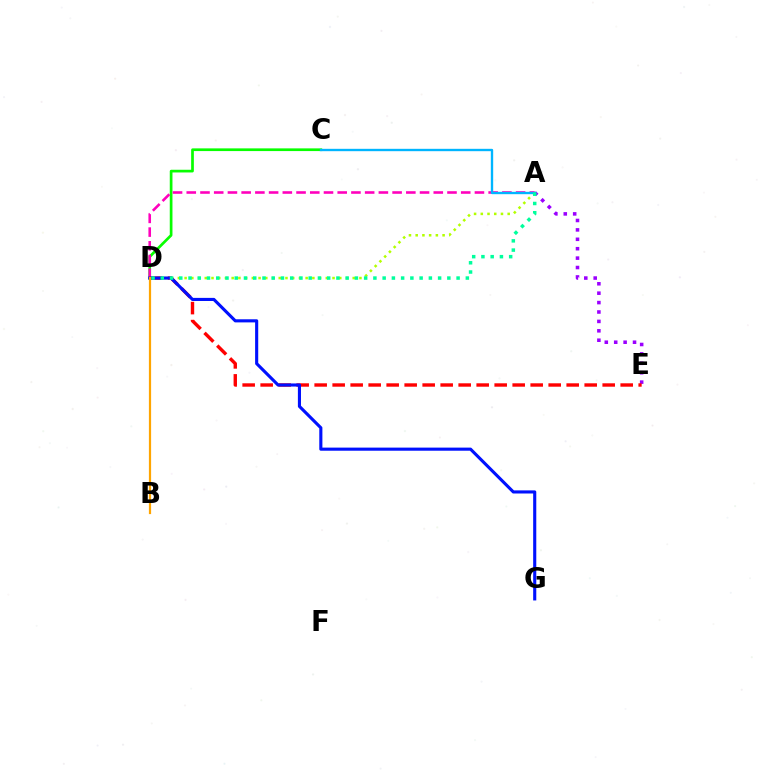{('C', 'D'): [{'color': '#08ff00', 'line_style': 'solid', 'thickness': 1.95}], ('A', 'E'): [{'color': '#9b00ff', 'line_style': 'dotted', 'thickness': 2.56}], ('A', 'D'): [{'color': '#b3ff00', 'line_style': 'dotted', 'thickness': 1.83}, {'color': '#ff00bd', 'line_style': 'dashed', 'thickness': 1.86}, {'color': '#00ff9d', 'line_style': 'dotted', 'thickness': 2.51}], ('D', 'E'): [{'color': '#ff0000', 'line_style': 'dashed', 'thickness': 2.45}], ('D', 'G'): [{'color': '#0010ff', 'line_style': 'solid', 'thickness': 2.24}], ('A', 'C'): [{'color': '#00b5ff', 'line_style': 'solid', 'thickness': 1.7}], ('B', 'D'): [{'color': '#ffa500', 'line_style': 'solid', 'thickness': 1.6}]}